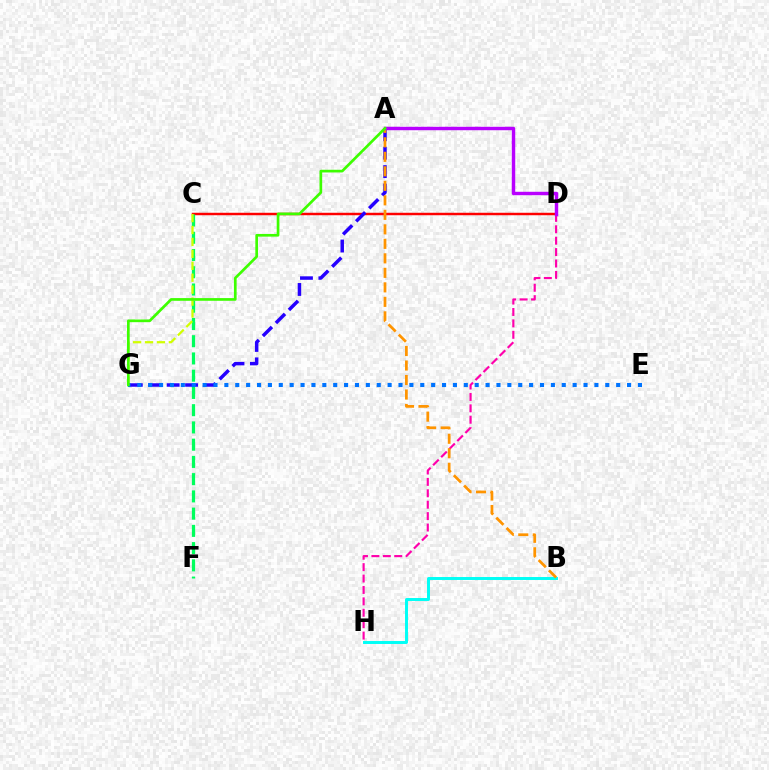{('C', 'D'): [{'color': '#ff0000', 'line_style': 'solid', 'thickness': 1.77}], ('D', 'H'): [{'color': '#ff00ac', 'line_style': 'dashed', 'thickness': 1.55}], ('B', 'H'): [{'color': '#00fff6', 'line_style': 'solid', 'thickness': 2.13}], ('C', 'F'): [{'color': '#00ff5c', 'line_style': 'dashed', 'thickness': 2.34}], ('A', 'G'): [{'color': '#2500ff', 'line_style': 'dashed', 'thickness': 2.5}, {'color': '#3dff00', 'line_style': 'solid', 'thickness': 1.94}], ('A', 'B'): [{'color': '#ff9400', 'line_style': 'dashed', 'thickness': 1.97}], ('C', 'G'): [{'color': '#d1ff00', 'line_style': 'dashed', 'thickness': 1.62}], ('E', 'G'): [{'color': '#0074ff', 'line_style': 'dotted', 'thickness': 2.96}], ('A', 'D'): [{'color': '#b900ff', 'line_style': 'solid', 'thickness': 2.48}]}